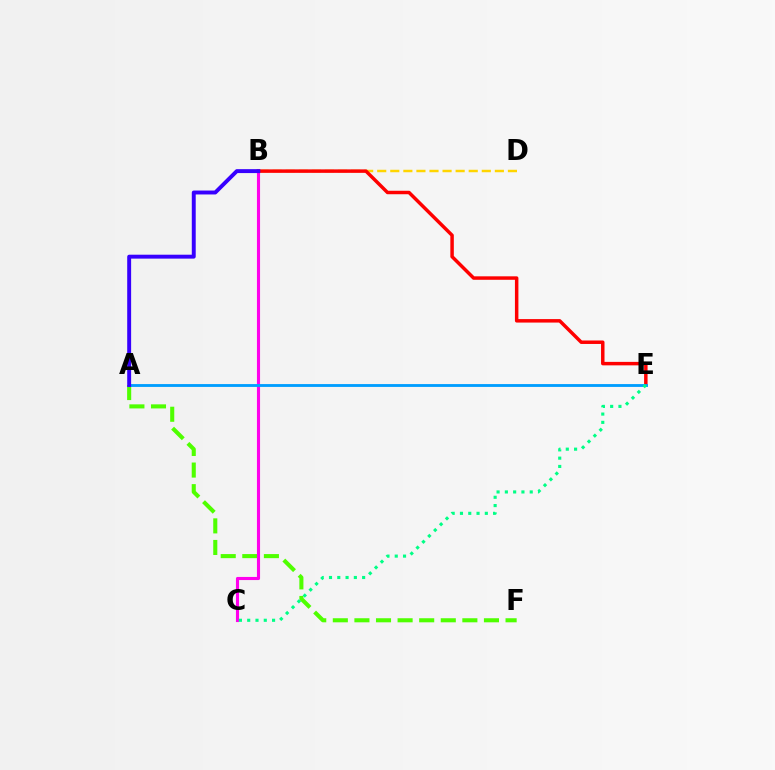{('A', 'F'): [{'color': '#4fff00', 'line_style': 'dashed', 'thickness': 2.93}], ('B', 'D'): [{'color': '#ffd500', 'line_style': 'dashed', 'thickness': 1.78}], ('B', 'C'): [{'color': '#ff00ed', 'line_style': 'solid', 'thickness': 2.24}], ('B', 'E'): [{'color': '#ff0000', 'line_style': 'solid', 'thickness': 2.5}], ('A', 'E'): [{'color': '#009eff', 'line_style': 'solid', 'thickness': 2.04}], ('A', 'B'): [{'color': '#3700ff', 'line_style': 'solid', 'thickness': 2.82}], ('C', 'E'): [{'color': '#00ff86', 'line_style': 'dotted', 'thickness': 2.25}]}